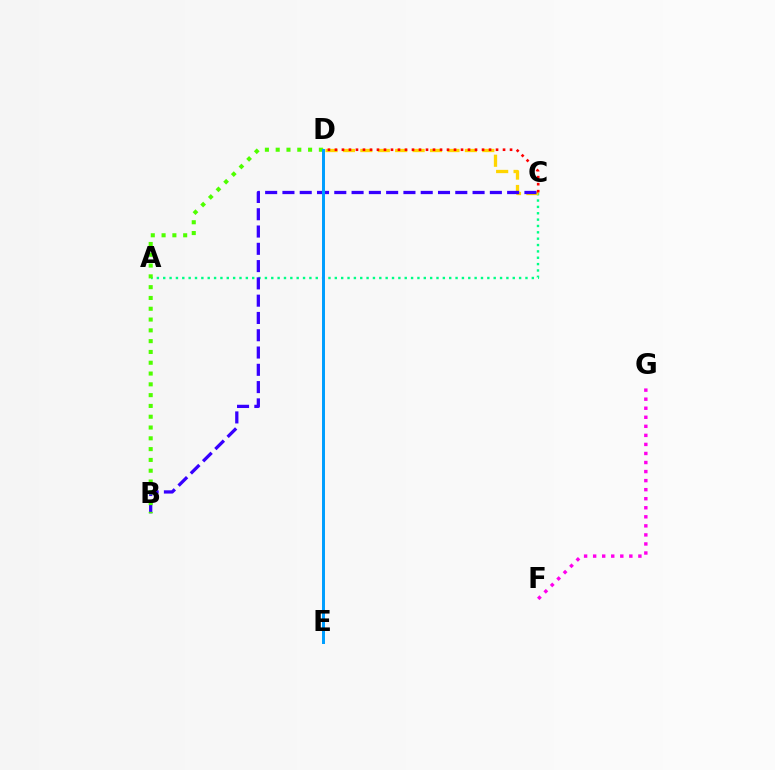{('A', 'C'): [{'color': '#00ff86', 'line_style': 'dotted', 'thickness': 1.73}], ('C', 'D'): [{'color': '#ffd500', 'line_style': 'dashed', 'thickness': 2.37}, {'color': '#ff0000', 'line_style': 'dotted', 'thickness': 1.9}], ('B', 'C'): [{'color': '#3700ff', 'line_style': 'dashed', 'thickness': 2.35}], ('F', 'G'): [{'color': '#ff00ed', 'line_style': 'dotted', 'thickness': 2.46}], ('B', 'D'): [{'color': '#4fff00', 'line_style': 'dotted', 'thickness': 2.93}], ('D', 'E'): [{'color': '#009eff', 'line_style': 'solid', 'thickness': 2.15}]}